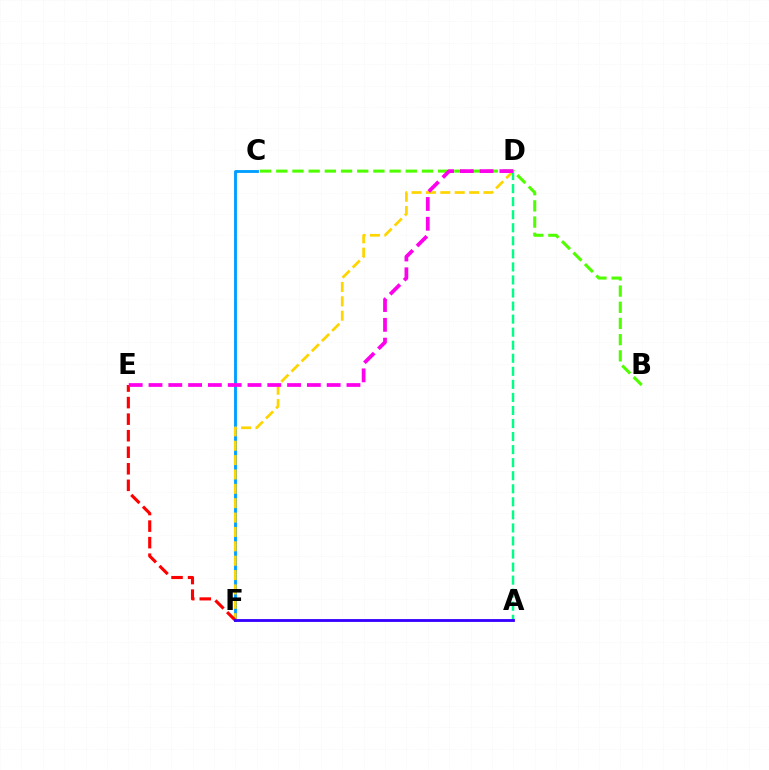{('C', 'F'): [{'color': '#009eff', 'line_style': 'solid', 'thickness': 2.05}], ('B', 'C'): [{'color': '#4fff00', 'line_style': 'dashed', 'thickness': 2.2}], ('D', 'F'): [{'color': '#ffd500', 'line_style': 'dashed', 'thickness': 1.95}], ('A', 'D'): [{'color': '#00ff86', 'line_style': 'dashed', 'thickness': 1.77}], ('E', 'F'): [{'color': '#ff0000', 'line_style': 'dashed', 'thickness': 2.25}], ('D', 'E'): [{'color': '#ff00ed', 'line_style': 'dashed', 'thickness': 2.69}], ('A', 'F'): [{'color': '#3700ff', 'line_style': 'solid', 'thickness': 2.04}]}